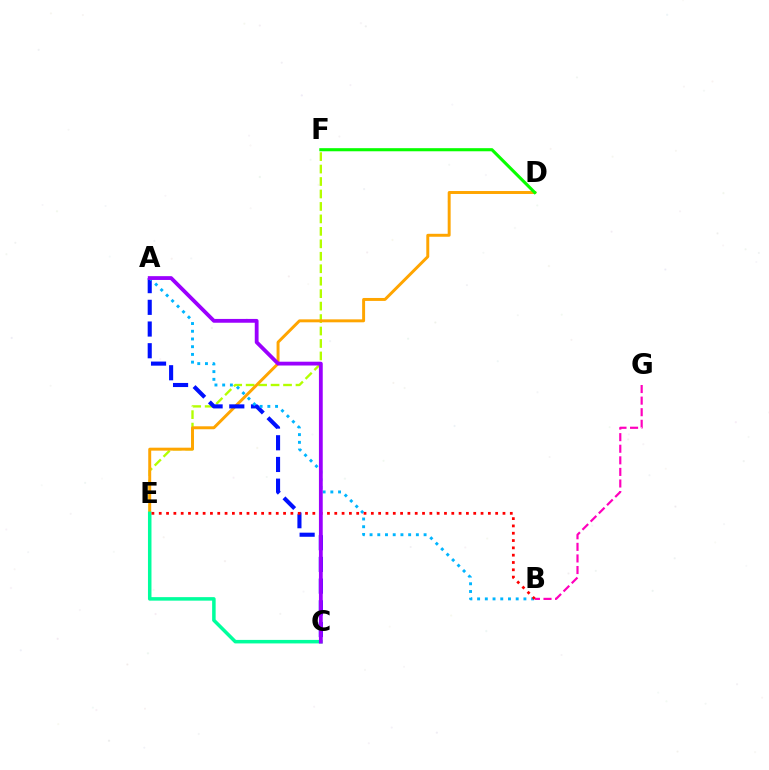{('E', 'F'): [{'color': '#b3ff00', 'line_style': 'dashed', 'thickness': 1.69}], ('D', 'E'): [{'color': '#ffa500', 'line_style': 'solid', 'thickness': 2.12}], ('D', 'F'): [{'color': '#08ff00', 'line_style': 'solid', 'thickness': 2.23}], ('A', 'C'): [{'color': '#0010ff', 'line_style': 'dashed', 'thickness': 2.95}, {'color': '#9b00ff', 'line_style': 'solid', 'thickness': 2.74}], ('C', 'E'): [{'color': '#00ff9d', 'line_style': 'solid', 'thickness': 2.53}], ('B', 'G'): [{'color': '#ff00bd', 'line_style': 'dashed', 'thickness': 1.57}], ('A', 'B'): [{'color': '#00b5ff', 'line_style': 'dotted', 'thickness': 2.1}], ('B', 'E'): [{'color': '#ff0000', 'line_style': 'dotted', 'thickness': 1.99}]}